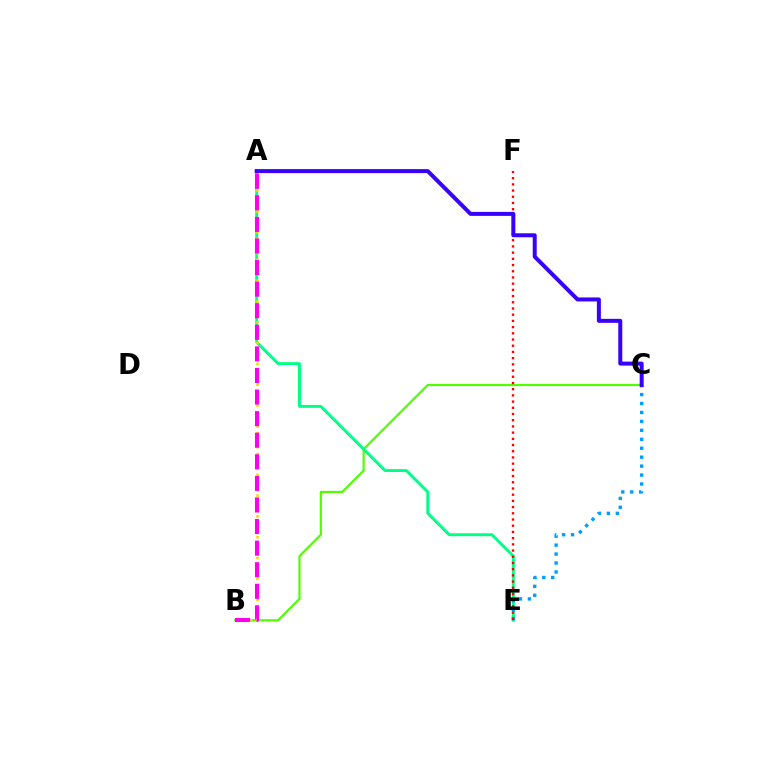{('B', 'C'): [{'color': '#4fff00', 'line_style': 'solid', 'thickness': 1.58}], ('A', 'E'): [{'color': '#00ff86', 'line_style': 'solid', 'thickness': 2.09}], ('C', 'E'): [{'color': '#009eff', 'line_style': 'dotted', 'thickness': 2.43}], ('A', 'B'): [{'color': '#ffd500', 'line_style': 'dotted', 'thickness': 1.88}, {'color': '#ff00ed', 'line_style': 'dashed', 'thickness': 2.93}], ('E', 'F'): [{'color': '#ff0000', 'line_style': 'dotted', 'thickness': 1.69}], ('A', 'C'): [{'color': '#3700ff', 'line_style': 'solid', 'thickness': 2.87}]}